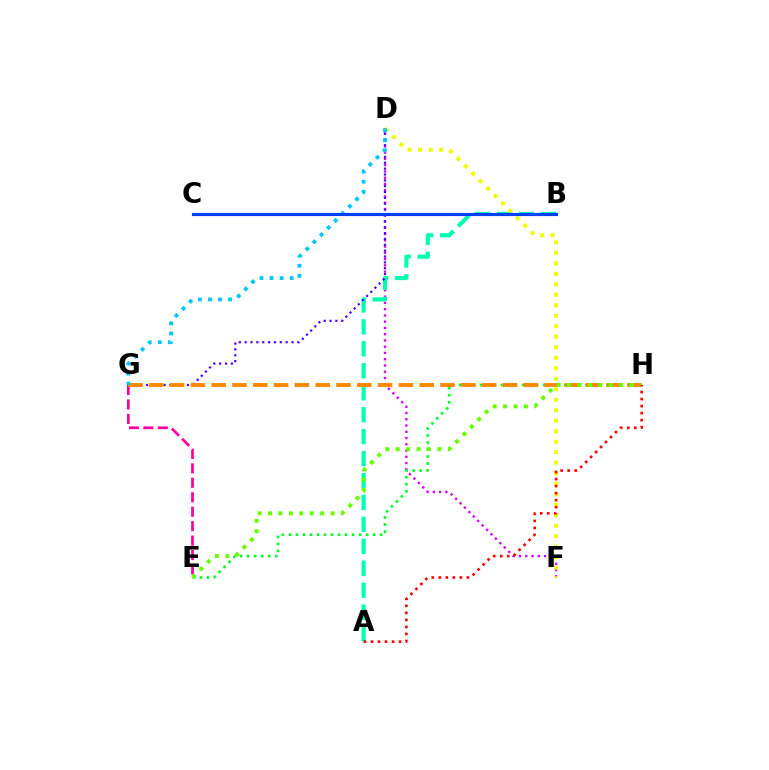{('D', 'F'): [{'color': '#d600ff', 'line_style': 'dotted', 'thickness': 1.7}, {'color': '#eeff00', 'line_style': 'dotted', 'thickness': 2.85}], ('A', 'B'): [{'color': '#00ffaf', 'line_style': 'dashed', 'thickness': 2.98}], ('E', 'H'): [{'color': '#00ff27', 'line_style': 'dotted', 'thickness': 1.91}, {'color': '#66ff00', 'line_style': 'dotted', 'thickness': 2.83}], ('D', 'G'): [{'color': '#4f00ff', 'line_style': 'dotted', 'thickness': 1.59}, {'color': '#00c7ff', 'line_style': 'dotted', 'thickness': 2.73}], ('E', 'G'): [{'color': '#ff00a0', 'line_style': 'dashed', 'thickness': 1.96}], ('G', 'H'): [{'color': '#ff8800', 'line_style': 'dashed', 'thickness': 2.83}], ('B', 'C'): [{'color': '#003fff', 'line_style': 'solid', 'thickness': 2.24}], ('A', 'H'): [{'color': '#ff0000', 'line_style': 'dotted', 'thickness': 1.91}]}